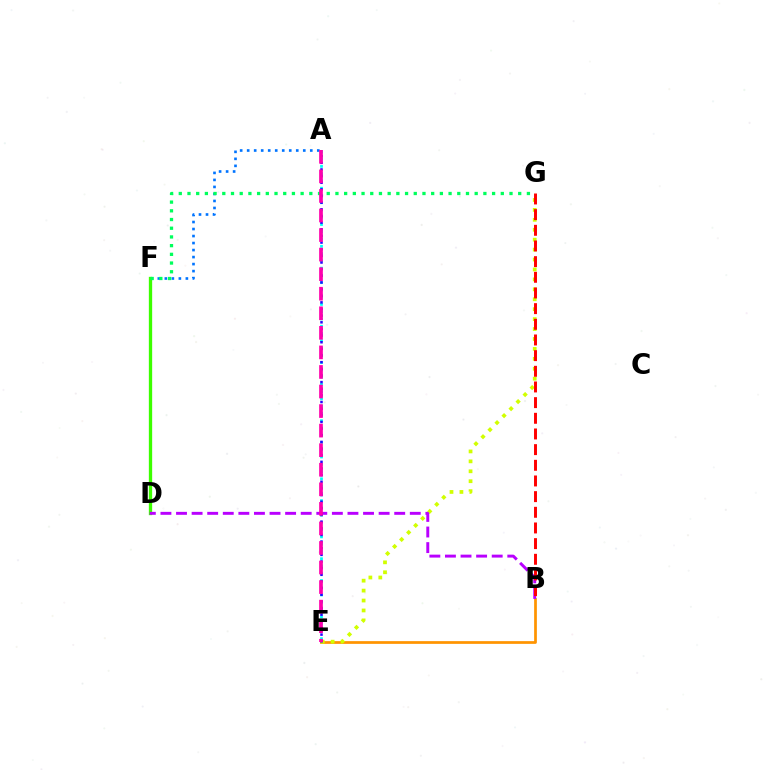{('A', 'F'): [{'color': '#0074ff', 'line_style': 'dotted', 'thickness': 1.9}], ('A', 'E'): [{'color': '#00fff6', 'line_style': 'dotted', 'thickness': 1.97}, {'color': '#2500ff', 'line_style': 'dotted', 'thickness': 1.81}, {'color': '#ff00ac', 'line_style': 'dashed', 'thickness': 2.66}], ('B', 'E'): [{'color': '#ff9400', 'line_style': 'solid', 'thickness': 1.96}], ('D', 'F'): [{'color': '#3dff00', 'line_style': 'solid', 'thickness': 2.39}], ('E', 'G'): [{'color': '#d1ff00', 'line_style': 'dotted', 'thickness': 2.7}], ('B', 'D'): [{'color': '#b900ff', 'line_style': 'dashed', 'thickness': 2.12}], ('B', 'G'): [{'color': '#ff0000', 'line_style': 'dashed', 'thickness': 2.13}], ('F', 'G'): [{'color': '#00ff5c', 'line_style': 'dotted', 'thickness': 2.36}]}